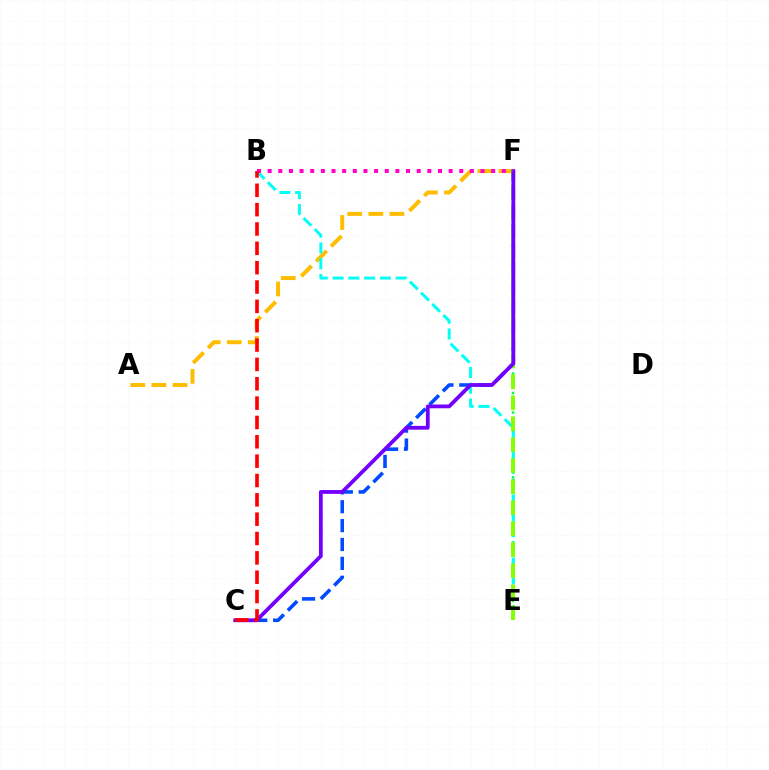{('A', 'F'): [{'color': '#ffbd00', 'line_style': 'dashed', 'thickness': 2.87}], ('C', 'F'): [{'color': '#004bff', 'line_style': 'dashed', 'thickness': 2.57}, {'color': '#7200ff', 'line_style': 'solid', 'thickness': 2.72}], ('E', 'F'): [{'color': '#00ff39', 'line_style': 'dotted', 'thickness': 1.76}, {'color': '#84ff00', 'line_style': 'dashed', 'thickness': 2.85}], ('B', 'E'): [{'color': '#00fff6', 'line_style': 'dashed', 'thickness': 2.14}], ('B', 'F'): [{'color': '#ff00cf', 'line_style': 'dotted', 'thickness': 2.89}], ('B', 'C'): [{'color': '#ff0000', 'line_style': 'dashed', 'thickness': 2.63}]}